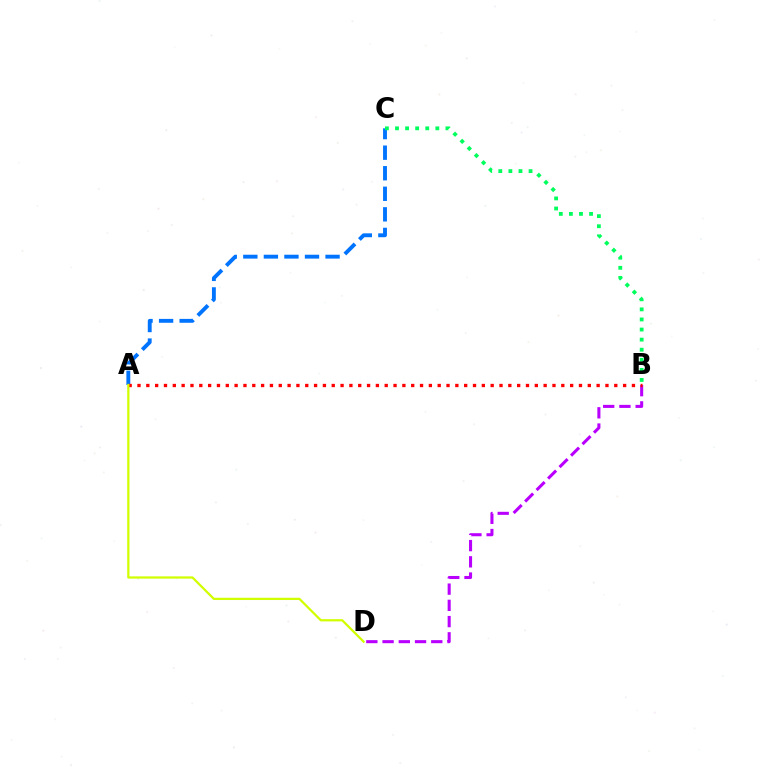{('A', 'C'): [{'color': '#0074ff', 'line_style': 'dashed', 'thickness': 2.79}], ('B', 'D'): [{'color': '#b900ff', 'line_style': 'dashed', 'thickness': 2.2}], ('A', 'B'): [{'color': '#ff0000', 'line_style': 'dotted', 'thickness': 2.4}], ('B', 'C'): [{'color': '#00ff5c', 'line_style': 'dotted', 'thickness': 2.74}], ('A', 'D'): [{'color': '#d1ff00', 'line_style': 'solid', 'thickness': 1.62}]}